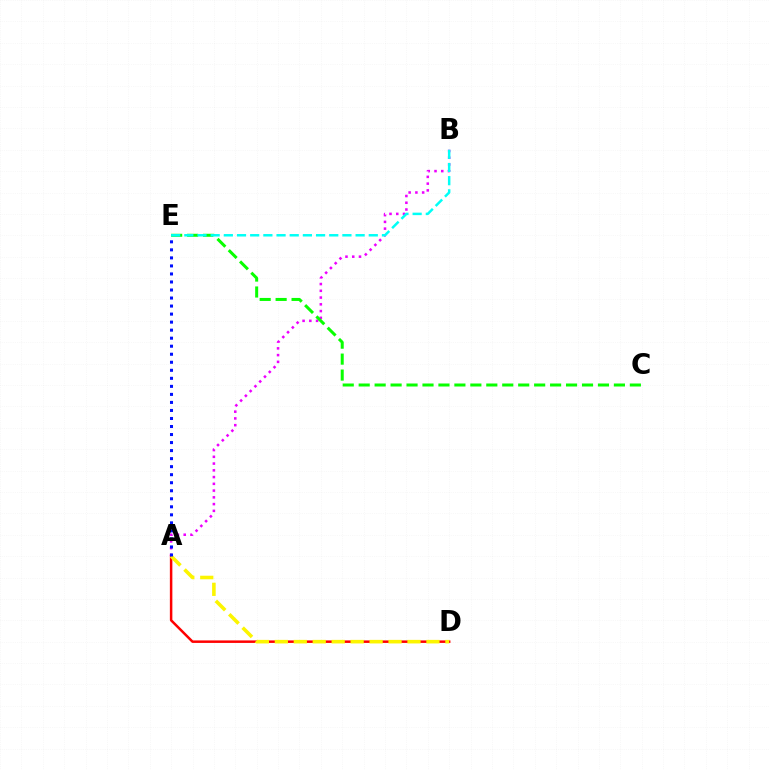{('A', 'D'): [{'color': '#ff0000', 'line_style': 'solid', 'thickness': 1.8}, {'color': '#fcf500', 'line_style': 'dashed', 'thickness': 2.57}], ('A', 'B'): [{'color': '#ee00ff', 'line_style': 'dotted', 'thickness': 1.83}], ('C', 'E'): [{'color': '#08ff00', 'line_style': 'dashed', 'thickness': 2.17}], ('B', 'E'): [{'color': '#00fff6', 'line_style': 'dashed', 'thickness': 1.79}], ('A', 'E'): [{'color': '#0010ff', 'line_style': 'dotted', 'thickness': 2.18}]}